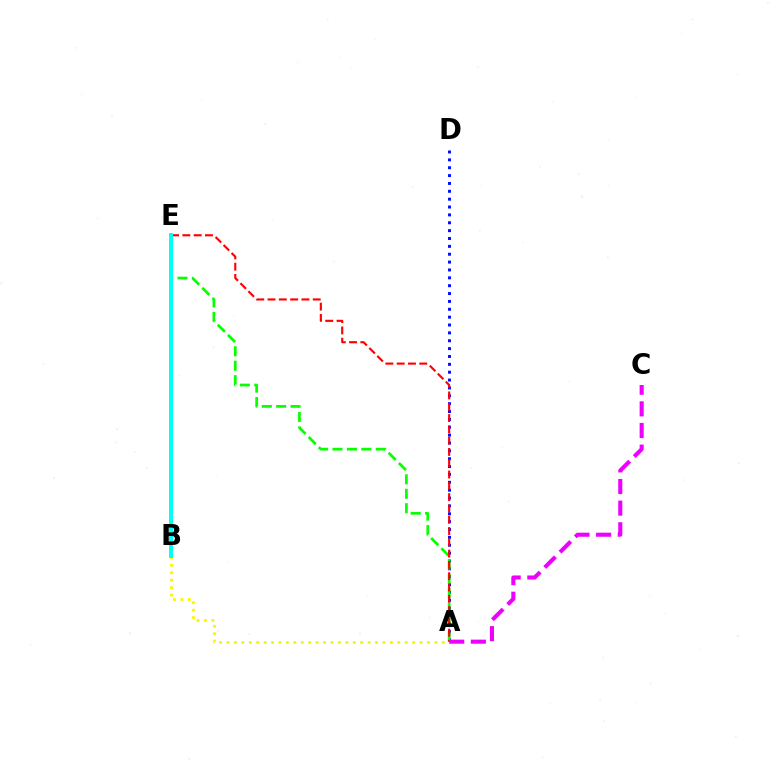{('A', 'D'): [{'color': '#0010ff', 'line_style': 'dotted', 'thickness': 2.14}], ('A', 'E'): [{'color': '#08ff00', 'line_style': 'dashed', 'thickness': 1.96}, {'color': '#ff0000', 'line_style': 'dashed', 'thickness': 1.53}], ('A', 'B'): [{'color': '#fcf500', 'line_style': 'dotted', 'thickness': 2.02}], ('A', 'C'): [{'color': '#ee00ff', 'line_style': 'dashed', 'thickness': 2.94}], ('B', 'E'): [{'color': '#00fff6', 'line_style': 'solid', 'thickness': 2.86}]}